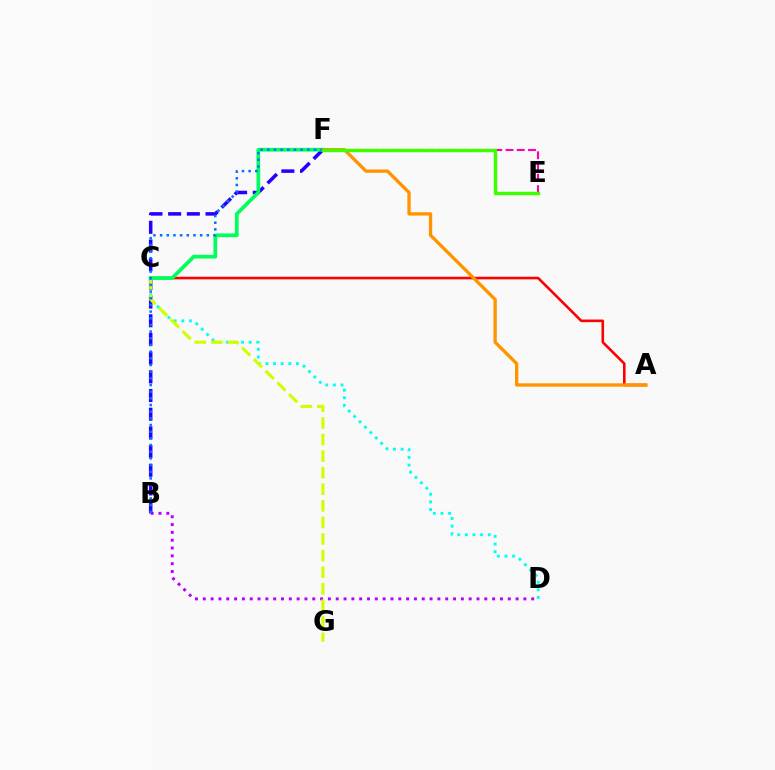{('C', 'D'): [{'color': '#00fff6', 'line_style': 'dotted', 'thickness': 2.07}], ('B', 'D'): [{'color': '#b900ff', 'line_style': 'dotted', 'thickness': 2.12}], ('B', 'F'): [{'color': '#2500ff', 'line_style': 'dashed', 'thickness': 2.54}, {'color': '#0074ff', 'line_style': 'dotted', 'thickness': 1.81}], ('C', 'G'): [{'color': '#d1ff00', 'line_style': 'dashed', 'thickness': 2.25}], ('A', 'C'): [{'color': '#ff0000', 'line_style': 'solid', 'thickness': 1.87}], ('C', 'F'): [{'color': '#00ff5c', 'line_style': 'solid', 'thickness': 2.67}], ('A', 'F'): [{'color': '#ff9400', 'line_style': 'solid', 'thickness': 2.4}], ('E', 'F'): [{'color': '#ff00ac', 'line_style': 'dashed', 'thickness': 1.53}, {'color': '#3dff00', 'line_style': 'solid', 'thickness': 2.47}]}